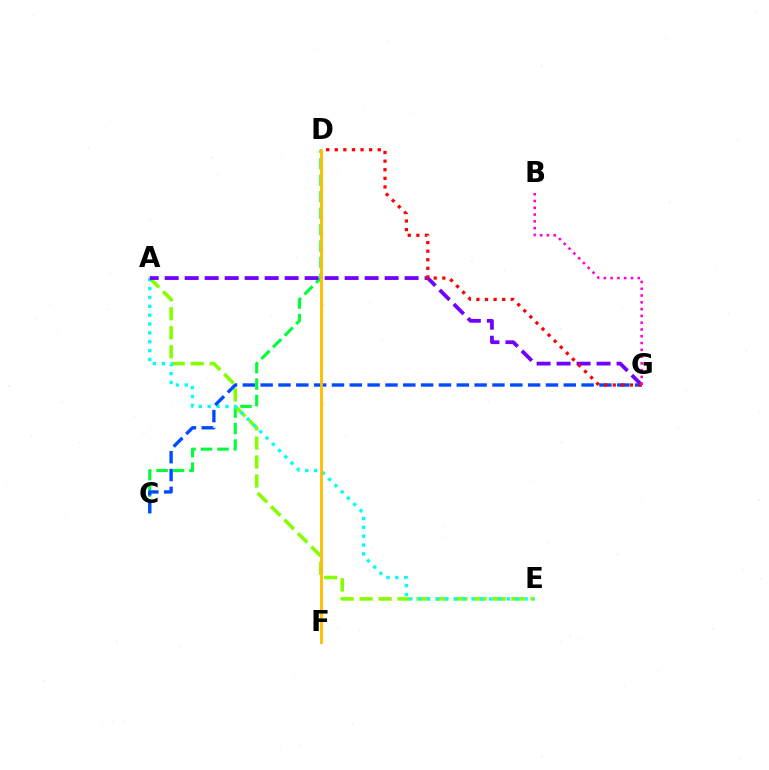{('C', 'D'): [{'color': '#00ff39', 'line_style': 'dashed', 'thickness': 2.24}], ('A', 'E'): [{'color': '#84ff00', 'line_style': 'dashed', 'thickness': 2.58}, {'color': '#00fff6', 'line_style': 'dotted', 'thickness': 2.41}], ('C', 'G'): [{'color': '#004bff', 'line_style': 'dashed', 'thickness': 2.42}], ('D', 'F'): [{'color': '#ffbd00', 'line_style': 'solid', 'thickness': 2.05}], ('A', 'G'): [{'color': '#7200ff', 'line_style': 'dashed', 'thickness': 2.72}], ('D', 'G'): [{'color': '#ff0000', 'line_style': 'dotted', 'thickness': 2.33}], ('B', 'G'): [{'color': '#ff00cf', 'line_style': 'dotted', 'thickness': 1.84}]}